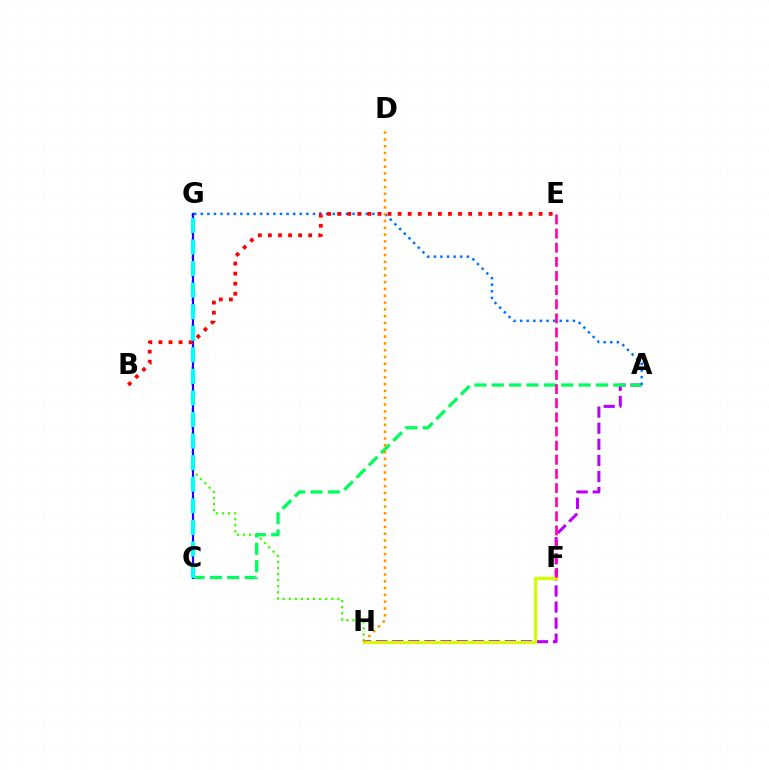{('G', 'H'): [{'color': '#3dff00', 'line_style': 'dotted', 'thickness': 1.65}], ('A', 'H'): [{'color': '#b900ff', 'line_style': 'dashed', 'thickness': 2.18}], ('A', 'C'): [{'color': '#00ff5c', 'line_style': 'dashed', 'thickness': 2.36}], ('C', 'G'): [{'color': '#2500ff', 'line_style': 'solid', 'thickness': 1.55}, {'color': '#00fff6', 'line_style': 'dashed', 'thickness': 2.93}], ('F', 'H'): [{'color': '#d1ff00', 'line_style': 'solid', 'thickness': 2.34}], ('A', 'G'): [{'color': '#0074ff', 'line_style': 'dotted', 'thickness': 1.79}], ('D', 'H'): [{'color': '#ff9400', 'line_style': 'dotted', 'thickness': 1.85}], ('E', 'F'): [{'color': '#ff00ac', 'line_style': 'dashed', 'thickness': 1.92}], ('B', 'E'): [{'color': '#ff0000', 'line_style': 'dotted', 'thickness': 2.74}]}